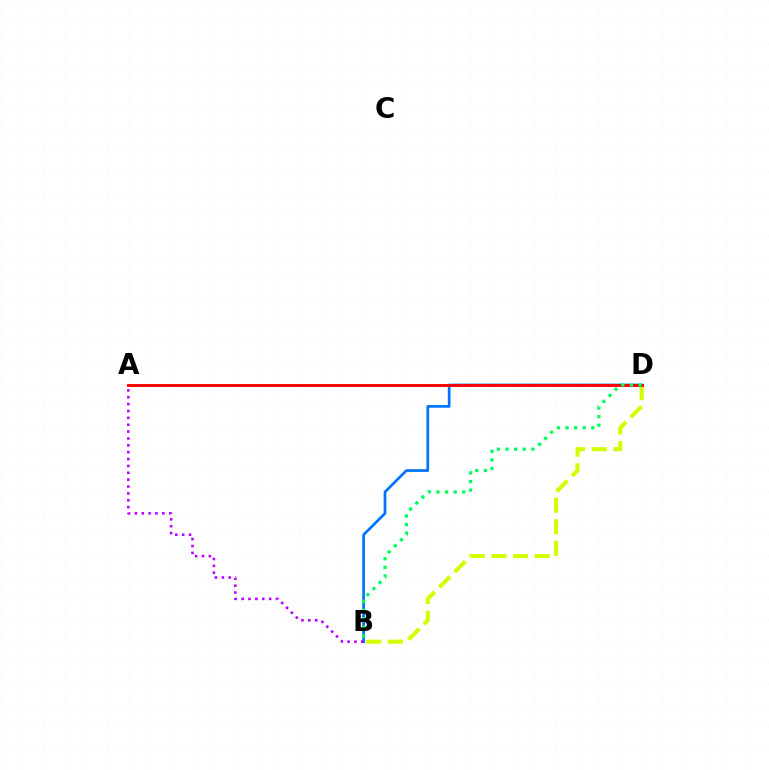{('B', 'D'): [{'color': '#0074ff', 'line_style': 'solid', 'thickness': 1.96}, {'color': '#d1ff00', 'line_style': 'dashed', 'thickness': 2.94}, {'color': '#00ff5c', 'line_style': 'dotted', 'thickness': 2.34}], ('A', 'B'): [{'color': '#b900ff', 'line_style': 'dotted', 'thickness': 1.87}], ('A', 'D'): [{'color': '#ff0000', 'line_style': 'solid', 'thickness': 2.07}]}